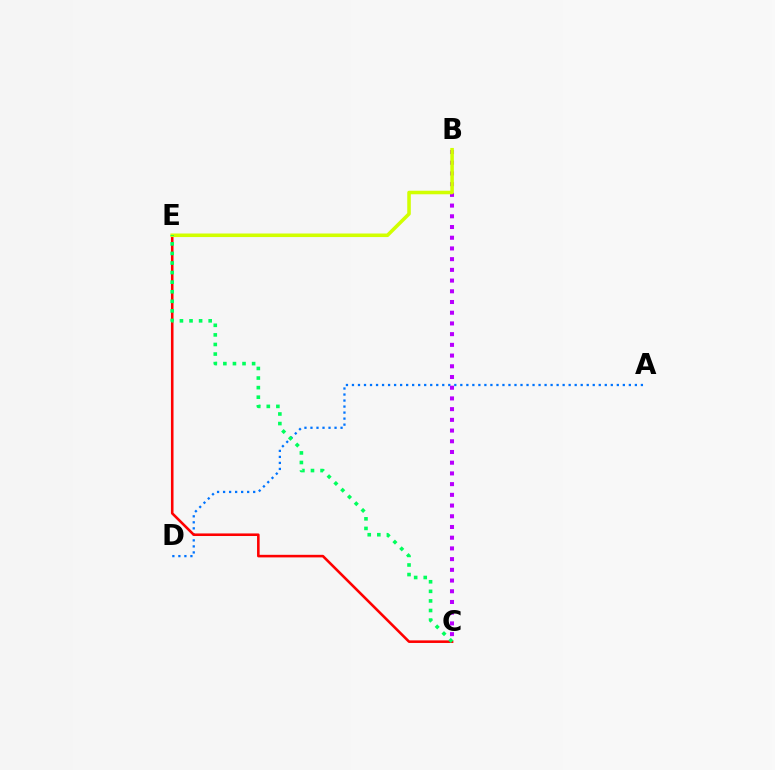{('A', 'D'): [{'color': '#0074ff', 'line_style': 'dotted', 'thickness': 1.64}], ('B', 'C'): [{'color': '#b900ff', 'line_style': 'dotted', 'thickness': 2.91}], ('C', 'E'): [{'color': '#ff0000', 'line_style': 'solid', 'thickness': 1.86}, {'color': '#00ff5c', 'line_style': 'dotted', 'thickness': 2.6}], ('B', 'E'): [{'color': '#d1ff00', 'line_style': 'solid', 'thickness': 2.56}]}